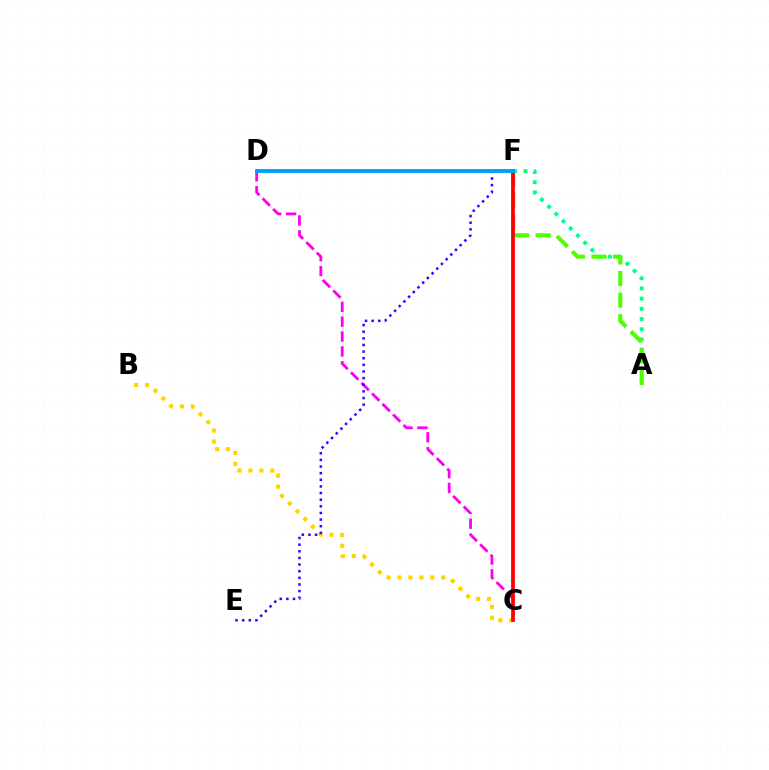{('B', 'C'): [{'color': '#ffd500', 'line_style': 'dotted', 'thickness': 2.97}], ('A', 'F'): [{'color': '#00ff86', 'line_style': 'dotted', 'thickness': 2.77}, {'color': '#4fff00', 'line_style': 'dashed', 'thickness': 2.93}], ('C', 'D'): [{'color': '#ff00ed', 'line_style': 'dashed', 'thickness': 2.02}], ('C', 'F'): [{'color': '#ff0000', 'line_style': 'solid', 'thickness': 2.7}], ('E', 'F'): [{'color': '#3700ff', 'line_style': 'dotted', 'thickness': 1.8}], ('D', 'F'): [{'color': '#009eff', 'line_style': 'solid', 'thickness': 2.77}]}